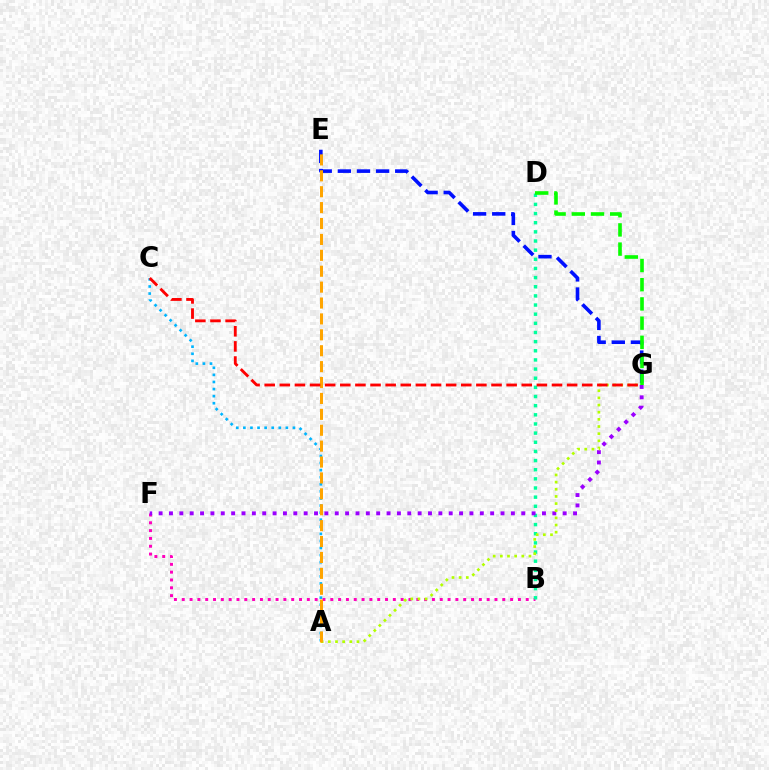{('B', 'F'): [{'color': '#ff00bd', 'line_style': 'dotted', 'thickness': 2.12}], ('B', 'D'): [{'color': '#00ff9d', 'line_style': 'dotted', 'thickness': 2.49}], ('F', 'G'): [{'color': '#9b00ff', 'line_style': 'dotted', 'thickness': 2.82}], ('E', 'G'): [{'color': '#0010ff', 'line_style': 'dashed', 'thickness': 2.6}], ('A', 'G'): [{'color': '#b3ff00', 'line_style': 'dotted', 'thickness': 1.94}], ('A', 'C'): [{'color': '#00b5ff', 'line_style': 'dotted', 'thickness': 1.92}], ('D', 'G'): [{'color': '#08ff00', 'line_style': 'dashed', 'thickness': 2.61}], ('A', 'E'): [{'color': '#ffa500', 'line_style': 'dashed', 'thickness': 2.16}], ('C', 'G'): [{'color': '#ff0000', 'line_style': 'dashed', 'thickness': 2.05}]}